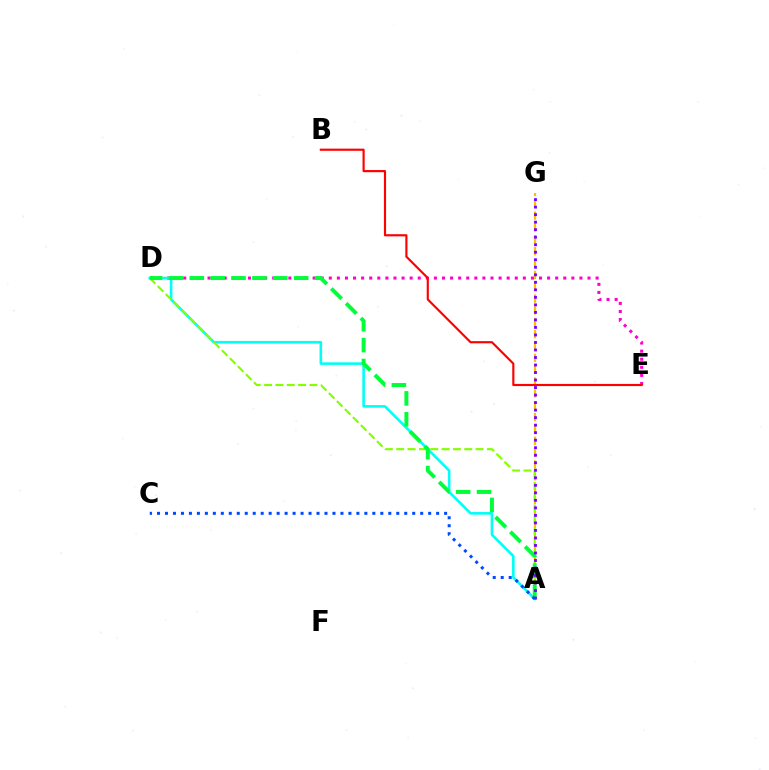{('D', 'E'): [{'color': '#ff00cf', 'line_style': 'dotted', 'thickness': 2.2}], ('A', 'D'): [{'color': '#00fff6', 'line_style': 'solid', 'thickness': 1.87}, {'color': '#84ff00', 'line_style': 'dashed', 'thickness': 1.54}, {'color': '#00ff39', 'line_style': 'dashed', 'thickness': 2.84}], ('A', 'G'): [{'color': '#ffbd00', 'line_style': 'dashed', 'thickness': 1.61}, {'color': '#7200ff', 'line_style': 'dotted', 'thickness': 2.04}], ('B', 'E'): [{'color': '#ff0000', 'line_style': 'solid', 'thickness': 1.55}], ('A', 'C'): [{'color': '#004bff', 'line_style': 'dotted', 'thickness': 2.17}]}